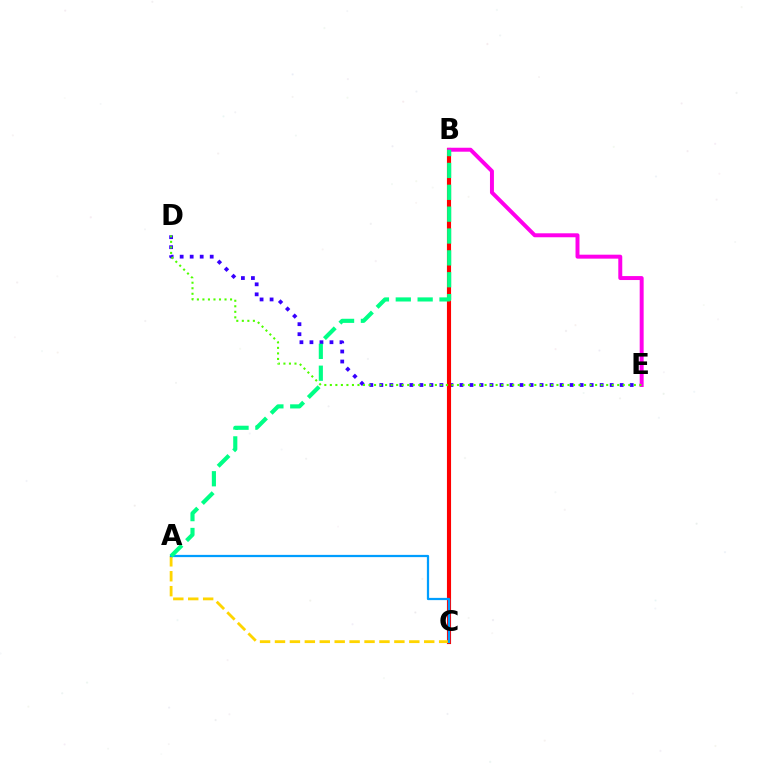{('D', 'E'): [{'color': '#3700ff', 'line_style': 'dotted', 'thickness': 2.72}, {'color': '#4fff00', 'line_style': 'dotted', 'thickness': 1.5}], ('B', 'C'): [{'color': '#ff0000', 'line_style': 'solid', 'thickness': 2.96}], ('B', 'E'): [{'color': '#ff00ed', 'line_style': 'solid', 'thickness': 2.85}], ('A', 'C'): [{'color': '#ffd500', 'line_style': 'dashed', 'thickness': 2.03}, {'color': '#009eff', 'line_style': 'solid', 'thickness': 1.62}], ('A', 'B'): [{'color': '#00ff86', 'line_style': 'dashed', 'thickness': 2.97}]}